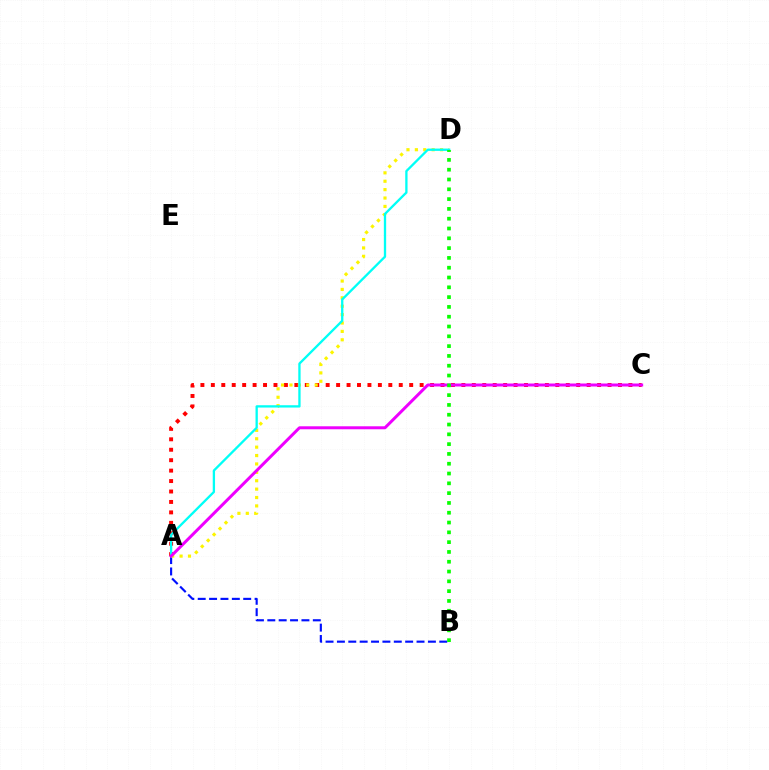{('A', 'B'): [{'color': '#0010ff', 'line_style': 'dashed', 'thickness': 1.55}], ('A', 'C'): [{'color': '#ff0000', 'line_style': 'dotted', 'thickness': 2.84}, {'color': '#ee00ff', 'line_style': 'solid', 'thickness': 2.15}], ('A', 'D'): [{'color': '#fcf500', 'line_style': 'dotted', 'thickness': 2.28}, {'color': '#00fff6', 'line_style': 'solid', 'thickness': 1.66}], ('B', 'D'): [{'color': '#08ff00', 'line_style': 'dotted', 'thickness': 2.66}]}